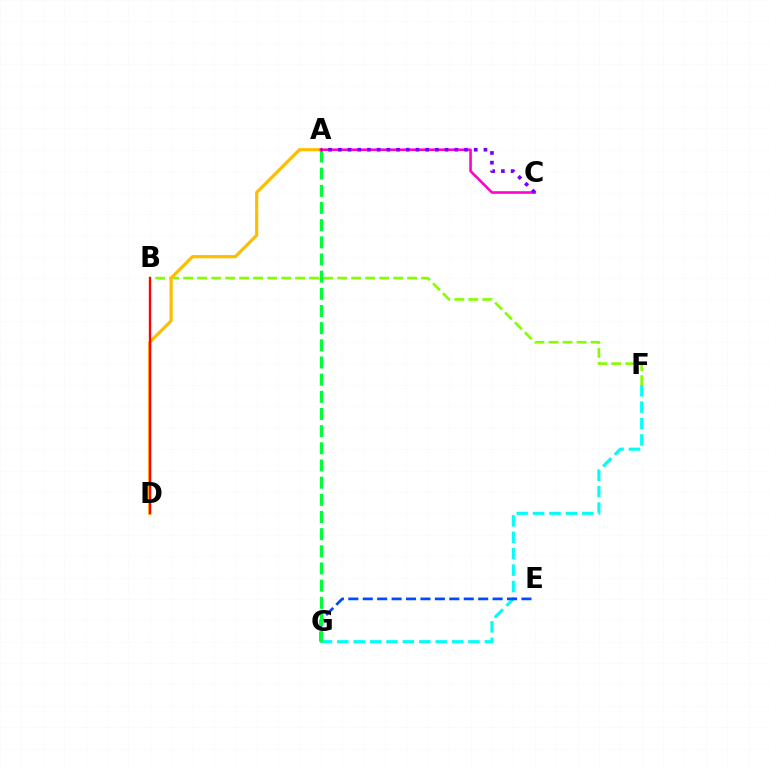{('B', 'F'): [{'color': '#84ff00', 'line_style': 'dashed', 'thickness': 1.9}], ('A', 'D'): [{'color': '#ffbd00', 'line_style': 'solid', 'thickness': 2.28}], ('F', 'G'): [{'color': '#00fff6', 'line_style': 'dashed', 'thickness': 2.23}], ('E', 'G'): [{'color': '#004bff', 'line_style': 'dashed', 'thickness': 1.96}], ('A', 'G'): [{'color': '#00ff39', 'line_style': 'dashed', 'thickness': 2.33}], ('A', 'C'): [{'color': '#ff00cf', 'line_style': 'solid', 'thickness': 1.87}, {'color': '#7200ff', 'line_style': 'dotted', 'thickness': 2.64}], ('B', 'D'): [{'color': '#ff0000', 'line_style': 'solid', 'thickness': 1.68}]}